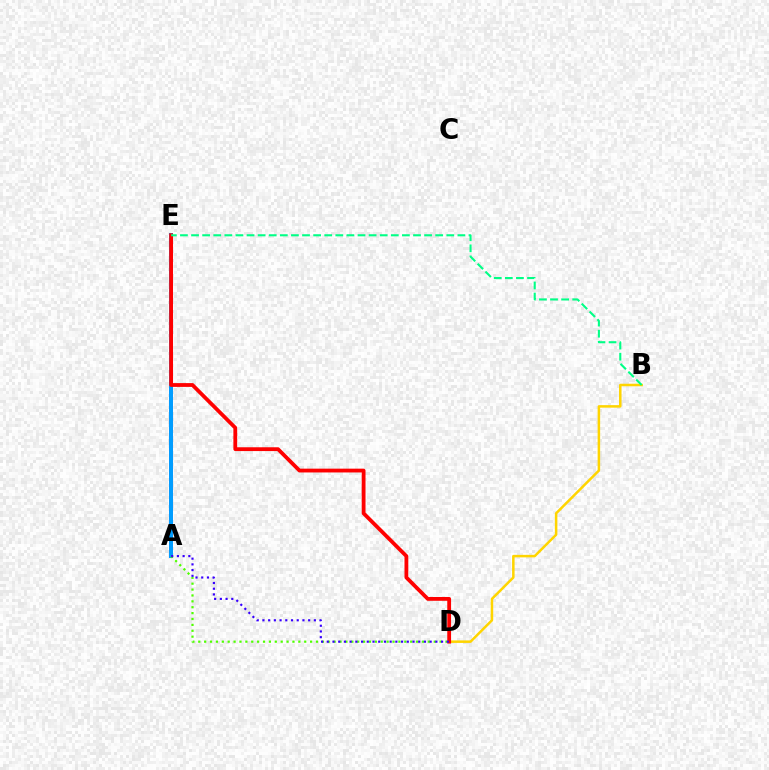{('B', 'D'): [{'color': '#ffd500', 'line_style': 'solid', 'thickness': 1.81}], ('A', 'E'): [{'color': '#ff00ed', 'line_style': 'solid', 'thickness': 2.68}, {'color': '#009eff', 'line_style': 'solid', 'thickness': 2.85}], ('D', 'E'): [{'color': '#ff0000', 'line_style': 'solid', 'thickness': 2.74}], ('A', 'D'): [{'color': '#4fff00', 'line_style': 'dotted', 'thickness': 1.6}, {'color': '#3700ff', 'line_style': 'dotted', 'thickness': 1.55}], ('B', 'E'): [{'color': '#00ff86', 'line_style': 'dashed', 'thickness': 1.51}]}